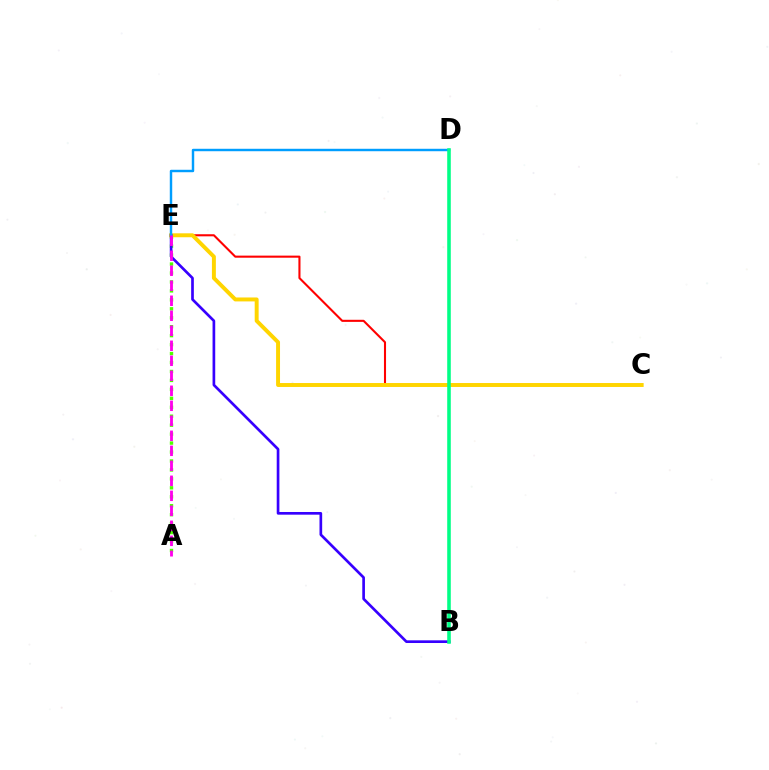{('A', 'E'): [{'color': '#4fff00', 'line_style': 'dotted', 'thickness': 2.43}, {'color': '#ff00ed', 'line_style': 'dashed', 'thickness': 2.04}], ('C', 'E'): [{'color': '#ff0000', 'line_style': 'solid', 'thickness': 1.5}, {'color': '#ffd500', 'line_style': 'solid', 'thickness': 2.84}], ('B', 'E'): [{'color': '#3700ff', 'line_style': 'solid', 'thickness': 1.93}], ('D', 'E'): [{'color': '#009eff', 'line_style': 'solid', 'thickness': 1.76}], ('B', 'D'): [{'color': '#00ff86', 'line_style': 'solid', 'thickness': 2.57}]}